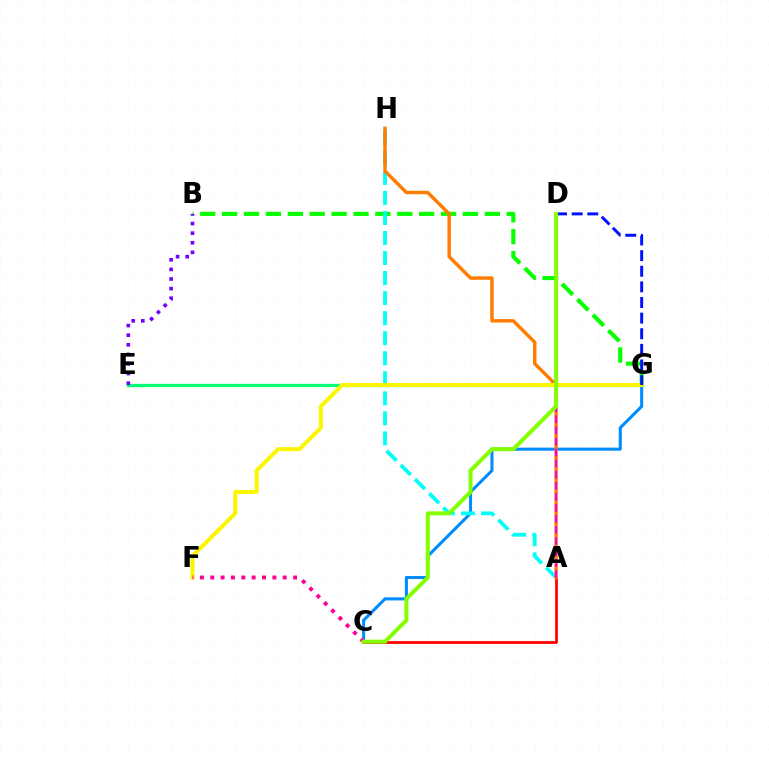{('B', 'G'): [{'color': '#08ff00', 'line_style': 'dashed', 'thickness': 2.97}], ('C', 'G'): [{'color': '#008cff', 'line_style': 'solid', 'thickness': 2.2}], ('A', 'H'): [{'color': '#00fff6', 'line_style': 'dashed', 'thickness': 2.72}, {'color': '#ff7c00', 'line_style': 'solid', 'thickness': 2.47}], ('E', 'G'): [{'color': '#00ff74', 'line_style': 'solid', 'thickness': 2.36}], ('A', 'C'): [{'color': '#ff0000', 'line_style': 'solid', 'thickness': 1.98}], ('F', 'G'): [{'color': '#fcf500', 'line_style': 'solid', 'thickness': 2.88}], ('B', 'E'): [{'color': '#7200ff', 'line_style': 'dotted', 'thickness': 2.61}], ('D', 'G'): [{'color': '#0010ff', 'line_style': 'dashed', 'thickness': 2.12}], ('A', 'D'): [{'color': '#ee00ff', 'line_style': 'dashed', 'thickness': 1.5}], ('C', 'F'): [{'color': '#ff0094', 'line_style': 'dotted', 'thickness': 2.81}], ('C', 'D'): [{'color': '#84ff00', 'line_style': 'solid', 'thickness': 2.87}]}